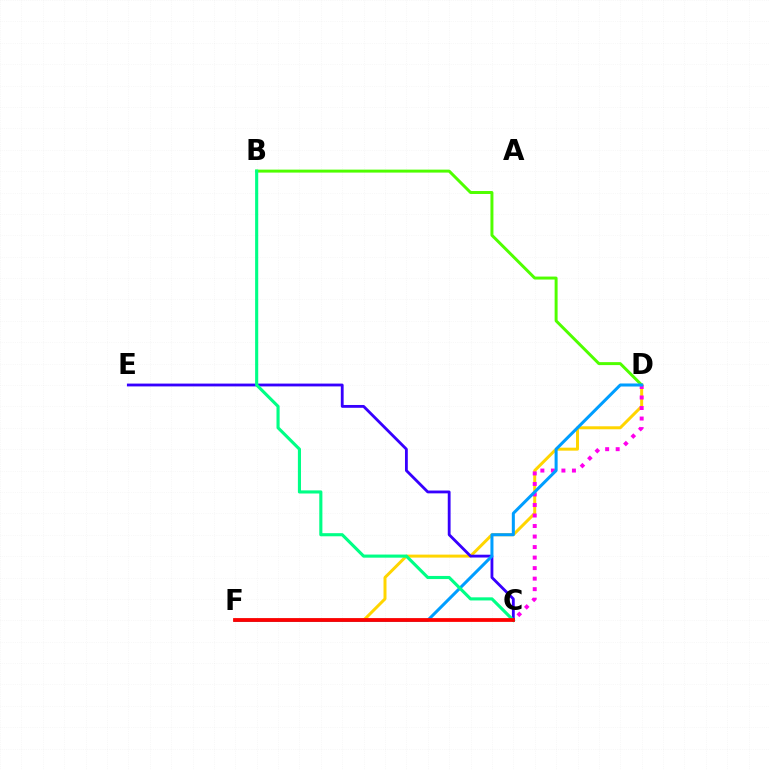{('D', 'F'): [{'color': '#ffd500', 'line_style': 'solid', 'thickness': 2.15}, {'color': '#009eff', 'line_style': 'solid', 'thickness': 2.18}], ('B', 'D'): [{'color': '#4fff00', 'line_style': 'solid', 'thickness': 2.14}], ('C', 'E'): [{'color': '#3700ff', 'line_style': 'solid', 'thickness': 2.03}], ('C', 'D'): [{'color': '#ff00ed', 'line_style': 'dotted', 'thickness': 2.86}], ('B', 'C'): [{'color': '#00ff86', 'line_style': 'solid', 'thickness': 2.24}], ('C', 'F'): [{'color': '#ff0000', 'line_style': 'solid', 'thickness': 2.72}]}